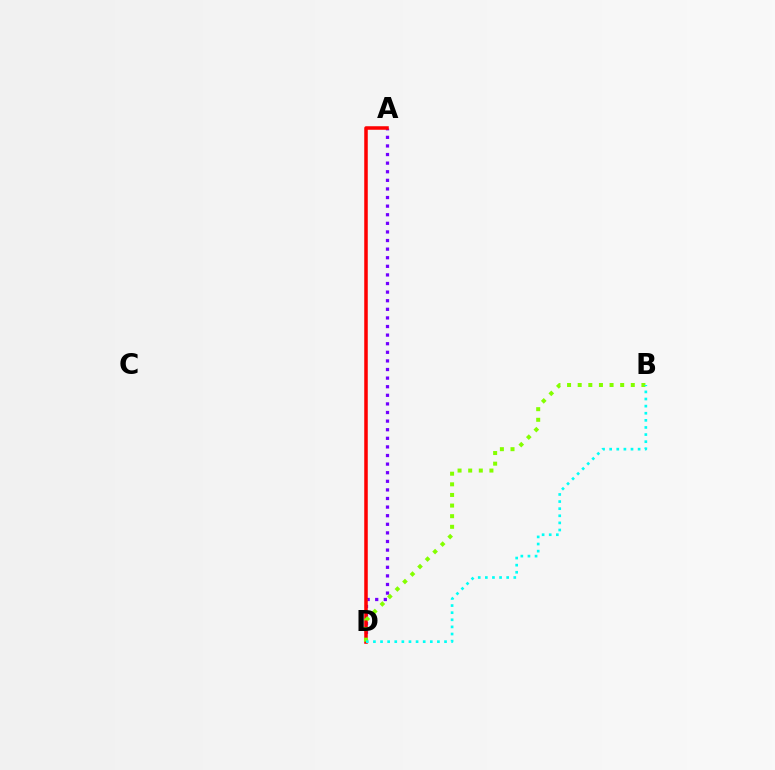{('A', 'D'): [{'color': '#7200ff', 'line_style': 'dotted', 'thickness': 2.34}, {'color': '#ff0000', 'line_style': 'solid', 'thickness': 2.54}], ('B', 'D'): [{'color': '#84ff00', 'line_style': 'dotted', 'thickness': 2.89}, {'color': '#00fff6', 'line_style': 'dotted', 'thickness': 1.93}]}